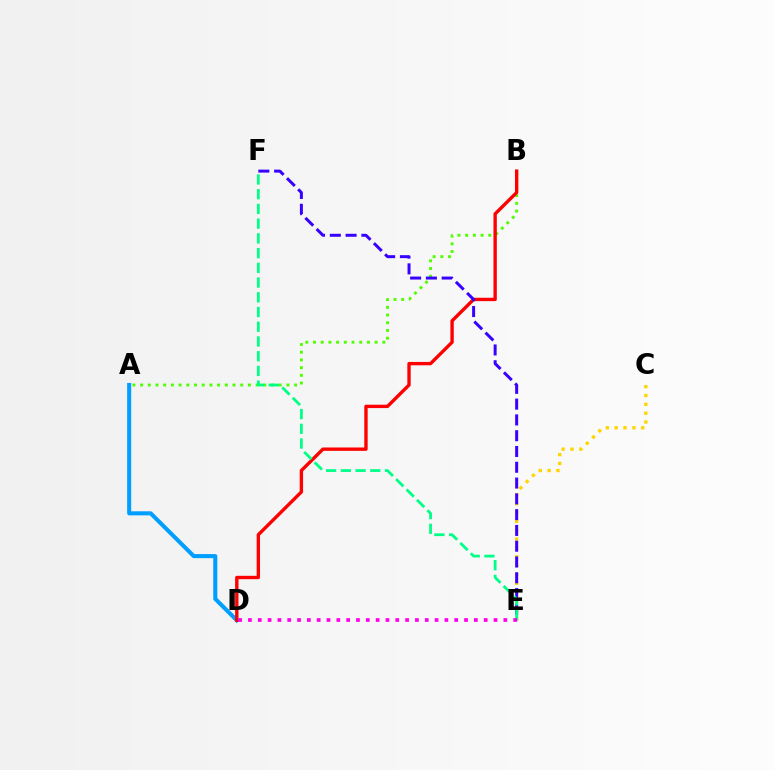{('A', 'B'): [{'color': '#4fff00', 'line_style': 'dotted', 'thickness': 2.09}], ('A', 'D'): [{'color': '#009eff', 'line_style': 'solid', 'thickness': 2.92}], ('B', 'D'): [{'color': '#ff0000', 'line_style': 'solid', 'thickness': 2.43}], ('C', 'E'): [{'color': '#ffd500', 'line_style': 'dotted', 'thickness': 2.4}], ('E', 'F'): [{'color': '#3700ff', 'line_style': 'dashed', 'thickness': 2.14}, {'color': '#00ff86', 'line_style': 'dashed', 'thickness': 2.0}], ('D', 'E'): [{'color': '#ff00ed', 'line_style': 'dotted', 'thickness': 2.67}]}